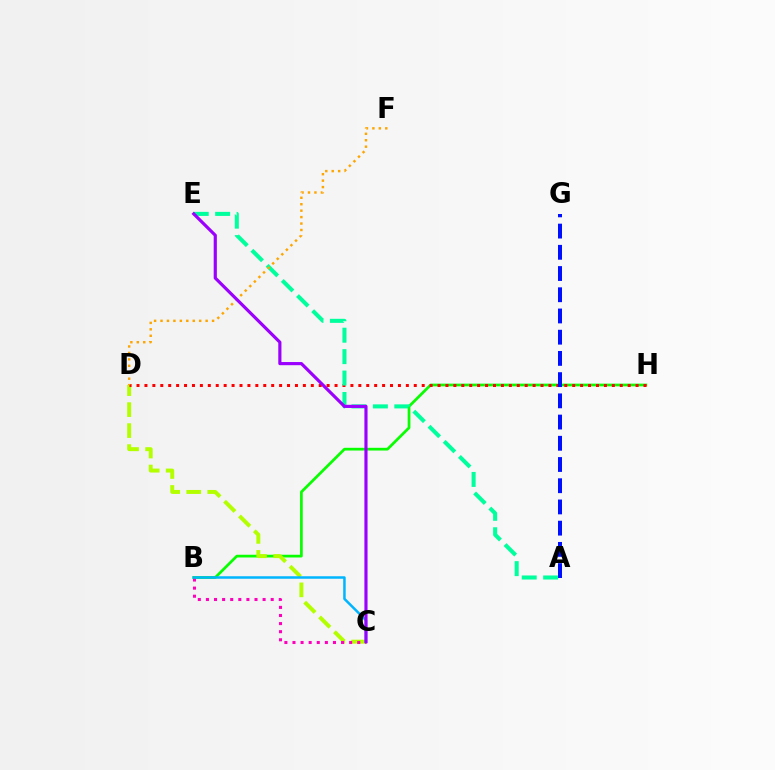{('B', 'H'): [{'color': '#08ff00', 'line_style': 'solid', 'thickness': 1.97}], ('C', 'D'): [{'color': '#b3ff00', 'line_style': 'dashed', 'thickness': 2.85}], ('D', 'H'): [{'color': '#ff0000', 'line_style': 'dotted', 'thickness': 2.15}], ('B', 'C'): [{'color': '#ff00bd', 'line_style': 'dotted', 'thickness': 2.2}, {'color': '#00b5ff', 'line_style': 'solid', 'thickness': 1.8}], ('A', 'E'): [{'color': '#00ff9d', 'line_style': 'dashed', 'thickness': 2.91}], ('A', 'G'): [{'color': '#0010ff', 'line_style': 'dashed', 'thickness': 2.88}], ('D', 'F'): [{'color': '#ffa500', 'line_style': 'dotted', 'thickness': 1.75}], ('C', 'E'): [{'color': '#9b00ff', 'line_style': 'solid', 'thickness': 2.28}]}